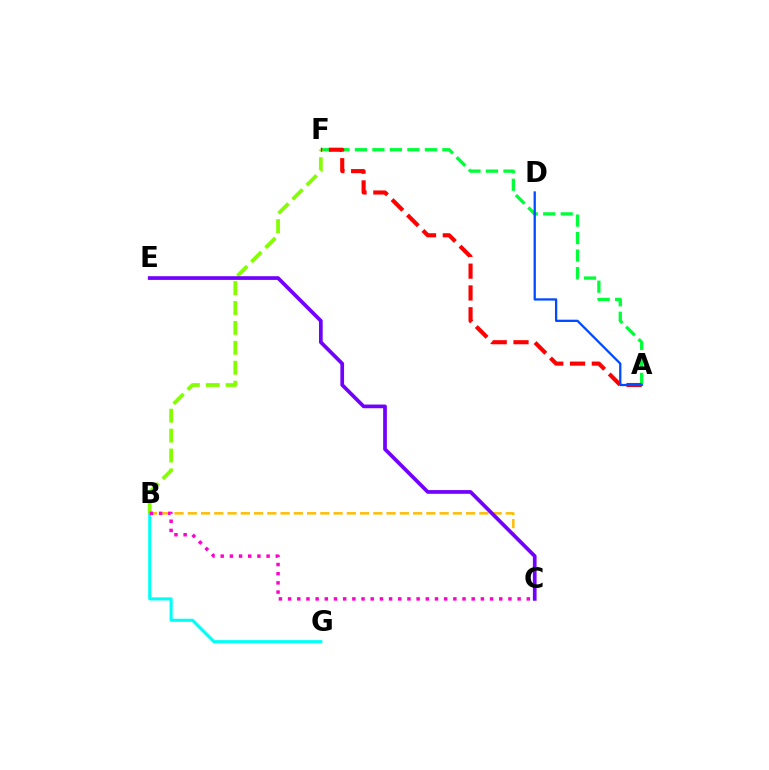{('B', 'C'): [{'color': '#ffbd00', 'line_style': 'dashed', 'thickness': 1.8}, {'color': '#ff00cf', 'line_style': 'dotted', 'thickness': 2.49}], ('B', 'G'): [{'color': '#00fff6', 'line_style': 'solid', 'thickness': 2.21}], ('A', 'F'): [{'color': '#00ff39', 'line_style': 'dashed', 'thickness': 2.38}, {'color': '#ff0000', 'line_style': 'dashed', 'thickness': 2.96}], ('B', 'F'): [{'color': '#84ff00', 'line_style': 'dashed', 'thickness': 2.71}], ('C', 'E'): [{'color': '#7200ff', 'line_style': 'solid', 'thickness': 2.66}], ('A', 'D'): [{'color': '#004bff', 'line_style': 'solid', 'thickness': 1.64}]}